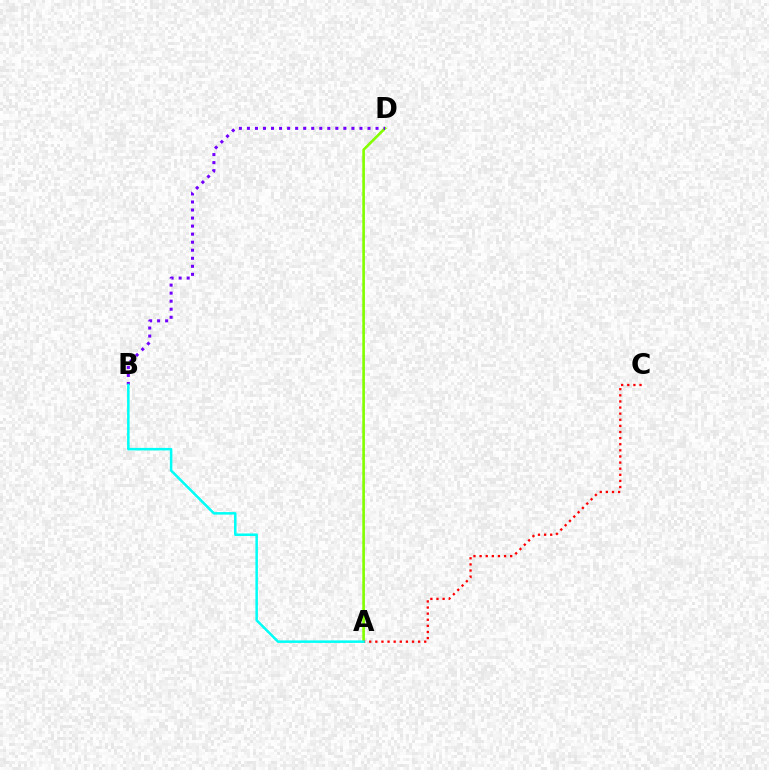{('A', 'D'): [{'color': '#84ff00', 'line_style': 'solid', 'thickness': 1.91}], ('B', 'D'): [{'color': '#7200ff', 'line_style': 'dotted', 'thickness': 2.18}], ('A', 'C'): [{'color': '#ff0000', 'line_style': 'dotted', 'thickness': 1.66}], ('A', 'B'): [{'color': '#00fff6', 'line_style': 'solid', 'thickness': 1.82}]}